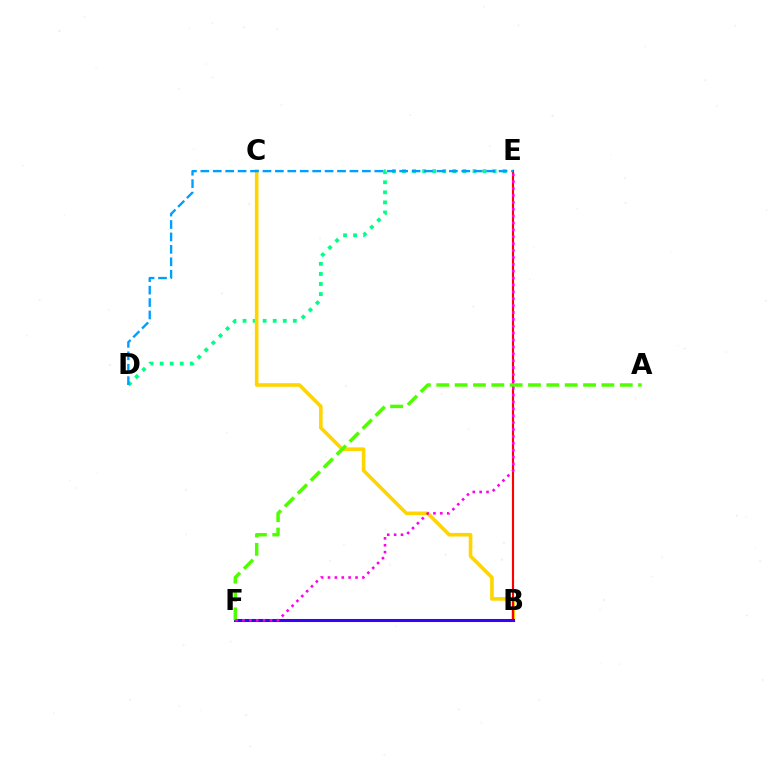{('D', 'E'): [{'color': '#00ff86', 'line_style': 'dotted', 'thickness': 2.73}, {'color': '#009eff', 'line_style': 'dashed', 'thickness': 1.69}], ('B', 'C'): [{'color': '#ffd500', 'line_style': 'solid', 'thickness': 2.6}], ('B', 'E'): [{'color': '#ff0000', 'line_style': 'solid', 'thickness': 1.54}], ('B', 'F'): [{'color': '#3700ff', 'line_style': 'solid', 'thickness': 2.19}], ('A', 'F'): [{'color': '#4fff00', 'line_style': 'dashed', 'thickness': 2.49}], ('E', 'F'): [{'color': '#ff00ed', 'line_style': 'dotted', 'thickness': 1.87}]}